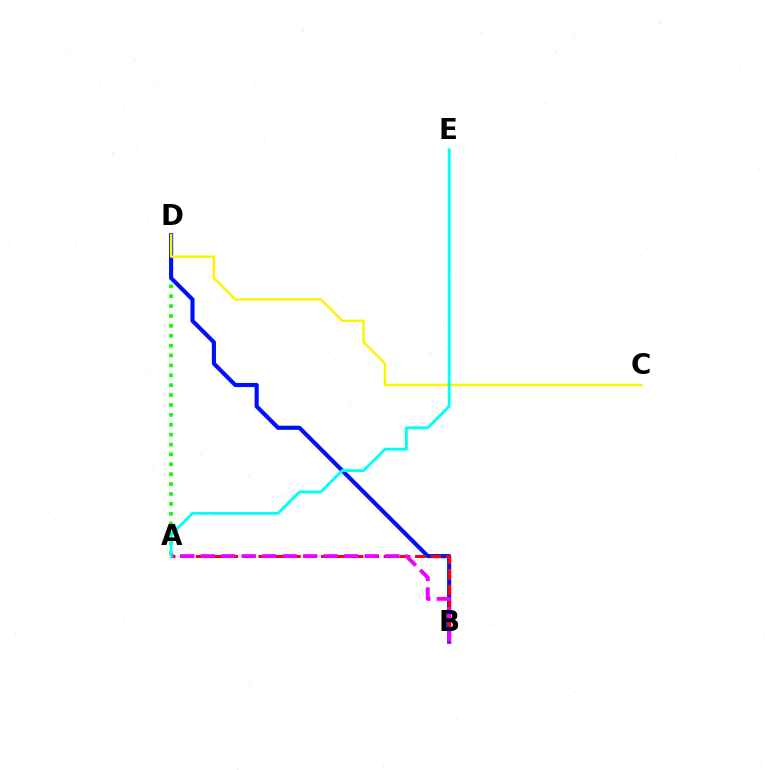{('A', 'D'): [{'color': '#08ff00', 'line_style': 'dotted', 'thickness': 2.69}], ('B', 'D'): [{'color': '#0010ff', 'line_style': 'solid', 'thickness': 2.97}], ('C', 'D'): [{'color': '#fcf500', 'line_style': 'solid', 'thickness': 1.77}], ('A', 'B'): [{'color': '#ff0000', 'line_style': 'dashed', 'thickness': 2.13}, {'color': '#ee00ff', 'line_style': 'dashed', 'thickness': 2.78}], ('A', 'E'): [{'color': '#00fff6', 'line_style': 'solid', 'thickness': 2.04}]}